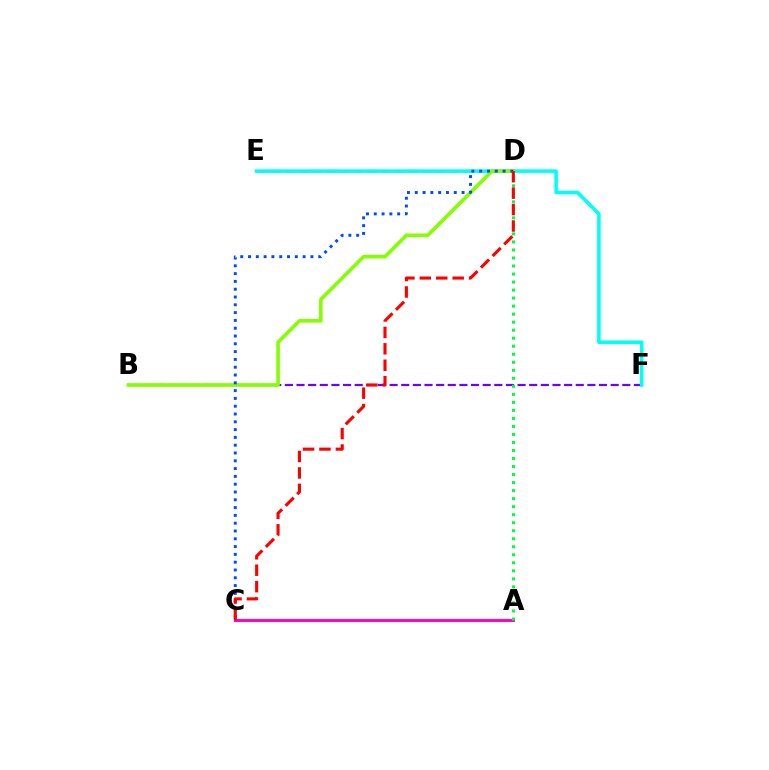{('D', 'E'): [{'color': '#ffbd00', 'line_style': 'dashed', 'thickness': 1.86}], ('B', 'F'): [{'color': '#7200ff', 'line_style': 'dashed', 'thickness': 1.58}], ('A', 'C'): [{'color': '#ff00cf', 'line_style': 'solid', 'thickness': 2.13}], ('E', 'F'): [{'color': '#00fff6', 'line_style': 'solid', 'thickness': 2.57}], ('A', 'D'): [{'color': '#00ff39', 'line_style': 'dotted', 'thickness': 2.18}], ('B', 'D'): [{'color': '#84ff00', 'line_style': 'solid', 'thickness': 2.6}], ('C', 'D'): [{'color': '#004bff', 'line_style': 'dotted', 'thickness': 2.12}, {'color': '#ff0000', 'line_style': 'dashed', 'thickness': 2.23}]}